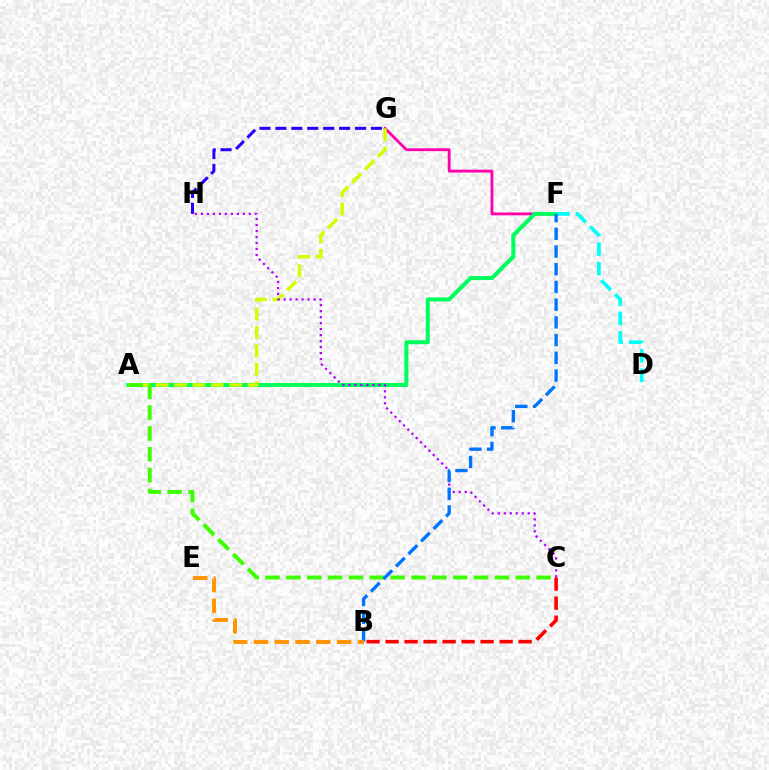{('F', 'G'): [{'color': '#ff00ac', 'line_style': 'solid', 'thickness': 2.04}], ('A', 'F'): [{'color': '#00ff5c', 'line_style': 'solid', 'thickness': 2.89}], ('A', 'G'): [{'color': '#d1ff00', 'line_style': 'dashed', 'thickness': 2.5}], ('C', 'H'): [{'color': '#b900ff', 'line_style': 'dotted', 'thickness': 1.63}], ('A', 'C'): [{'color': '#3dff00', 'line_style': 'dashed', 'thickness': 2.83}], ('D', 'F'): [{'color': '#00fff6', 'line_style': 'dashed', 'thickness': 2.66}], ('B', 'F'): [{'color': '#0074ff', 'line_style': 'dashed', 'thickness': 2.41}], ('B', 'E'): [{'color': '#ff9400', 'line_style': 'dashed', 'thickness': 2.82}], ('B', 'C'): [{'color': '#ff0000', 'line_style': 'dashed', 'thickness': 2.58}], ('G', 'H'): [{'color': '#2500ff', 'line_style': 'dashed', 'thickness': 2.16}]}